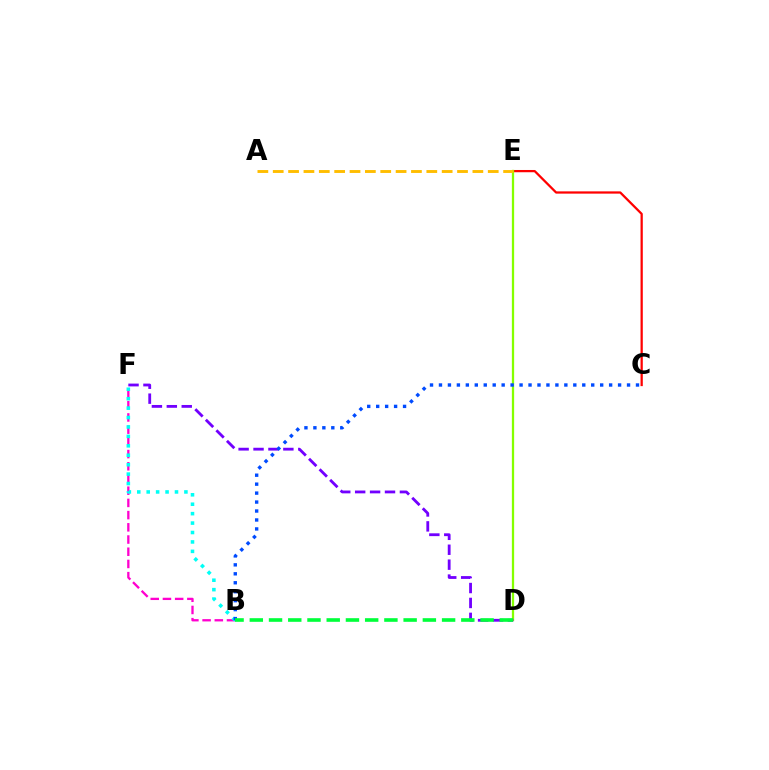{('C', 'E'): [{'color': '#ff0000', 'line_style': 'solid', 'thickness': 1.62}], ('D', 'E'): [{'color': '#84ff00', 'line_style': 'solid', 'thickness': 1.64}], ('D', 'F'): [{'color': '#7200ff', 'line_style': 'dashed', 'thickness': 2.03}], ('B', 'F'): [{'color': '#ff00cf', 'line_style': 'dashed', 'thickness': 1.66}, {'color': '#00fff6', 'line_style': 'dotted', 'thickness': 2.56}], ('B', 'C'): [{'color': '#004bff', 'line_style': 'dotted', 'thickness': 2.43}], ('B', 'D'): [{'color': '#00ff39', 'line_style': 'dashed', 'thickness': 2.61}], ('A', 'E'): [{'color': '#ffbd00', 'line_style': 'dashed', 'thickness': 2.09}]}